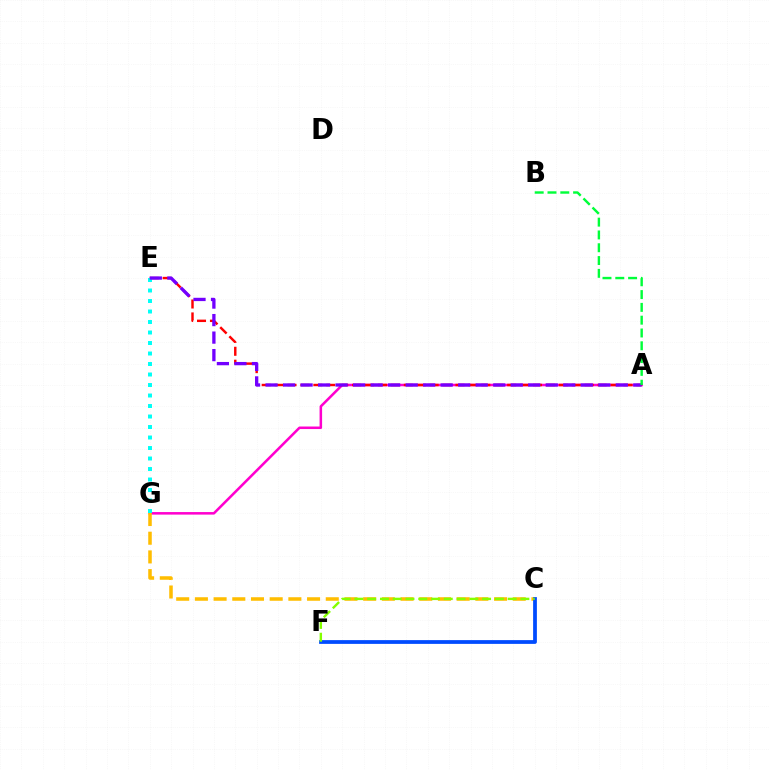{('A', 'G'): [{'color': '#ff00cf', 'line_style': 'solid', 'thickness': 1.83}], ('A', 'E'): [{'color': '#ff0000', 'line_style': 'dashed', 'thickness': 1.76}, {'color': '#7200ff', 'line_style': 'dashed', 'thickness': 2.38}], ('C', 'G'): [{'color': '#ffbd00', 'line_style': 'dashed', 'thickness': 2.54}], ('C', 'F'): [{'color': '#004bff', 'line_style': 'solid', 'thickness': 2.71}, {'color': '#84ff00', 'line_style': 'dashed', 'thickness': 1.73}], ('E', 'G'): [{'color': '#00fff6', 'line_style': 'dotted', 'thickness': 2.85}], ('A', 'B'): [{'color': '#00ff39', 'line_style': 'dashed', 'thickness': 1.74}]}